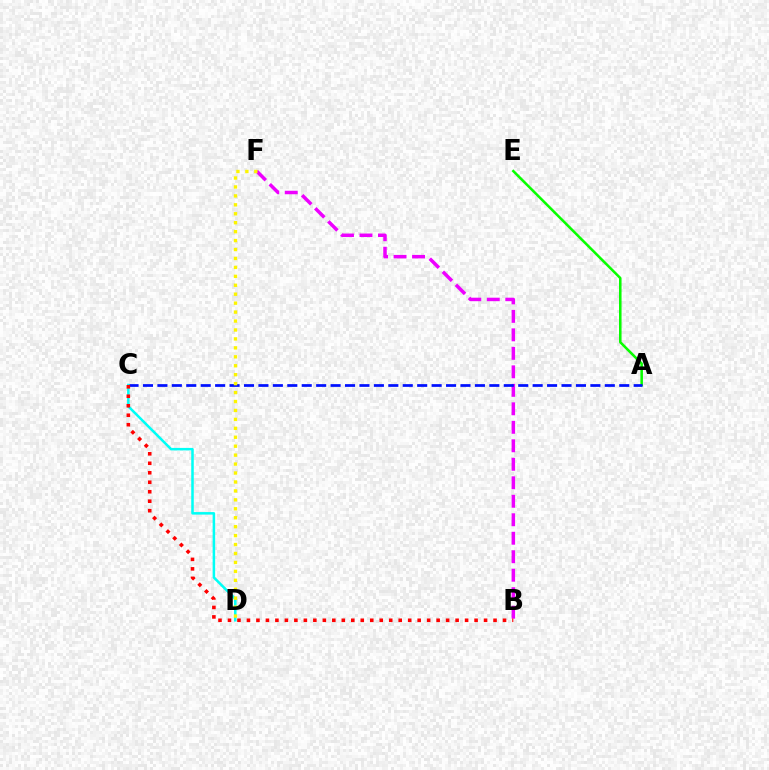{('A', 'E'): [{'color': '#08ff00', 'line_style': 'solid', 'thickness': 1.83}], ('B', 'F'): [{'color': '#ee00ff', 'line_style': 'dashed', 'thickness': 2.51}], ('A', 'C'): [{'color': '#0010ff', 'line_style': 'dashed', 'thickness': 1.96}], ('C', 'D'): [{'color': '#00fff6', 'line_style': 'solid', 'thickness': 1.82}], ('D', 'F'): [{'color': '#fcf500', 'line_style': 'dotted', 'thickness': 2.43}], ('B', 'C'): [{'color': '#ff0000', 'line_style': 'dotted', 'thickness': 2.58}]}